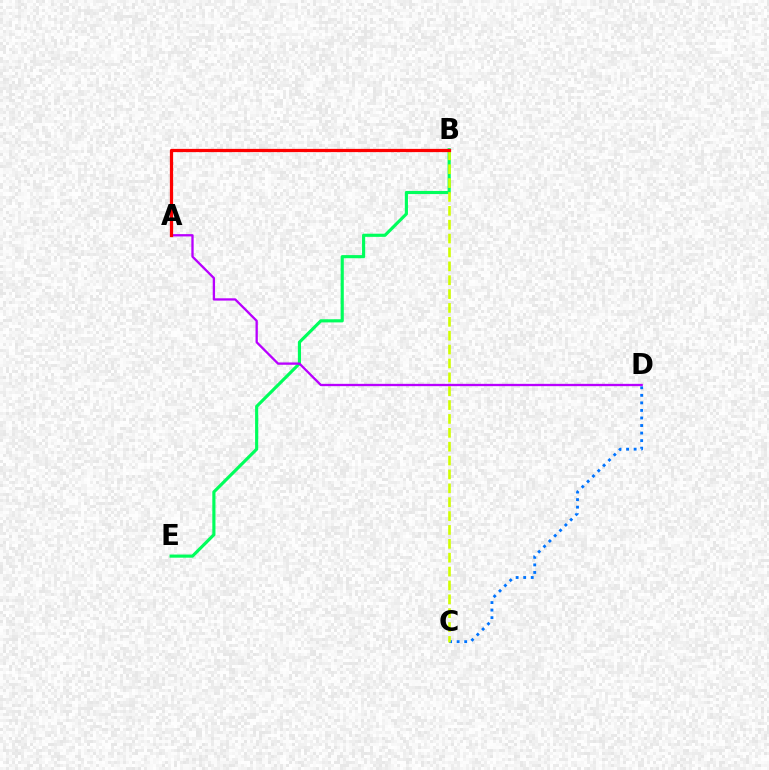{('B', 'E'): [{'color': '#00ff5c', 'line_style': 'solid', 'thickness': 2.26}], ('C', 'D'): [{'color': '#0074ff', 'line_style': 'dotted', 'thickness': 2.05}], ('B', 'C'): [{'color': '#d1ff00', 'line_style': 'dashed', 'thickness': 1.88}], ('A', 'D'): [{'color': '#b900ff', 'line_style': 'solid', 'thickness': 1.67}], ('A', 'B'): [{'color': '#ff0000', 'line_style': 'solid', 'thickness': 2.33}]}